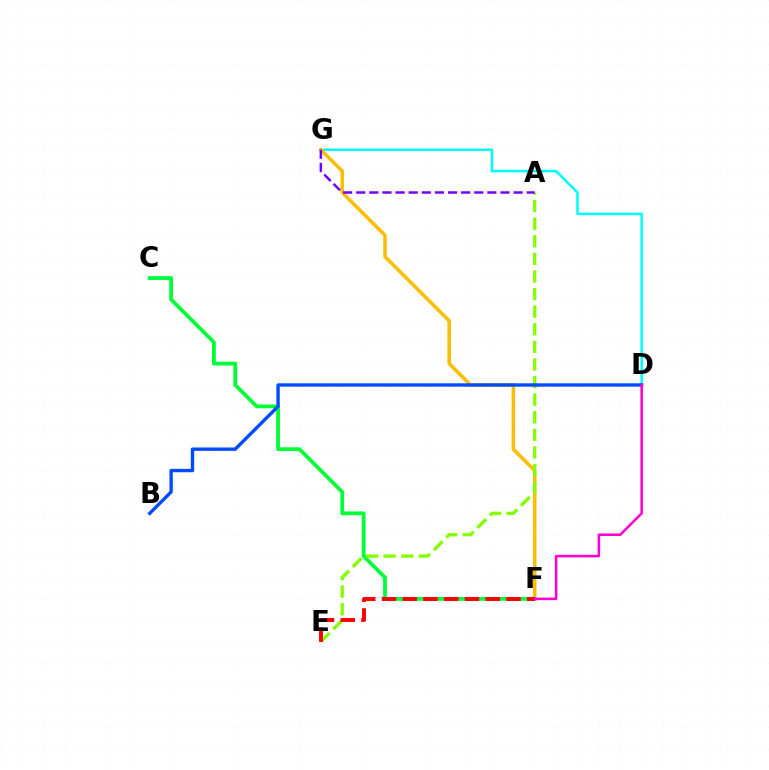{('D', 'G'): [{'color': '#00fff6', 'line_style': 'solid', 'thickness': 1.83}], ('F', 'G'): [{'color': '#ffbd00', 'line_style': 'solid', 'thickness': 2.52}], ('C', 'F'): [{'color': '#00ff39', 'line_style': 'solid', 'thickness': 2.72}], ('A', 'E'): [{'color': '#84ff00', 'line_style': 'dashed', 'thickness': 2.39}], ('B', 'D'): [{'color': '#004bff', 'line_style': 'solid', 'thickness': 2.44}], ('E', 'F'): [{'color': '#ff0000', 'line_style': 'dashed', 'thickness': 2.82}], ('D', 'F'): [{'color': '#ff00cf', 'line_style': 'solid', 'thickness': 1.83}], ('A', 'G'): [{'color': '#7200ff', 'line_style': 'dashed', 'thickness': 1.78}]}